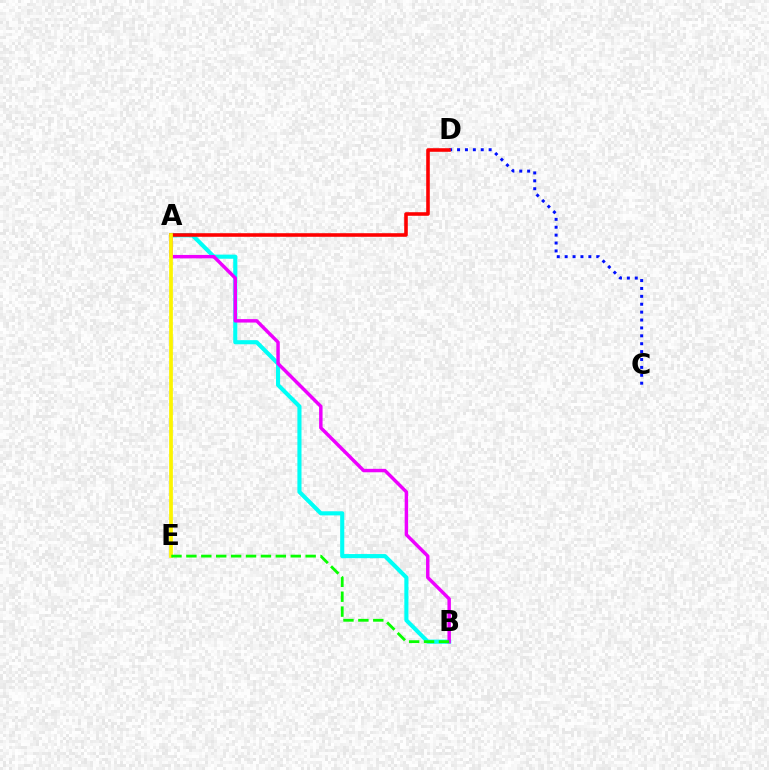{('A', 'B'): [{'color': '#00fff6', 'line_style': 'solid', 'thickness': 2.95}, {'color': '#ee00ff', 'line_style': 'solid', 'thickness': 2.48}], ('C', 'D'): [{'color': '#0010ff', 'line_style': 'dotted', 'thickness': 2.15}], ('A', 'D'): [{'color': '#ff0000', 'line_style': 'solid', 'thickness': 2.57}], ('A', 'E'): [{'color': '#fcf500', 'line_style': 'solid', 'thickness': 2.69}], ('B', 'E'): [{'color': '#08ff00', 'line_style': 'dashed', 'thickness': 2.03}]}